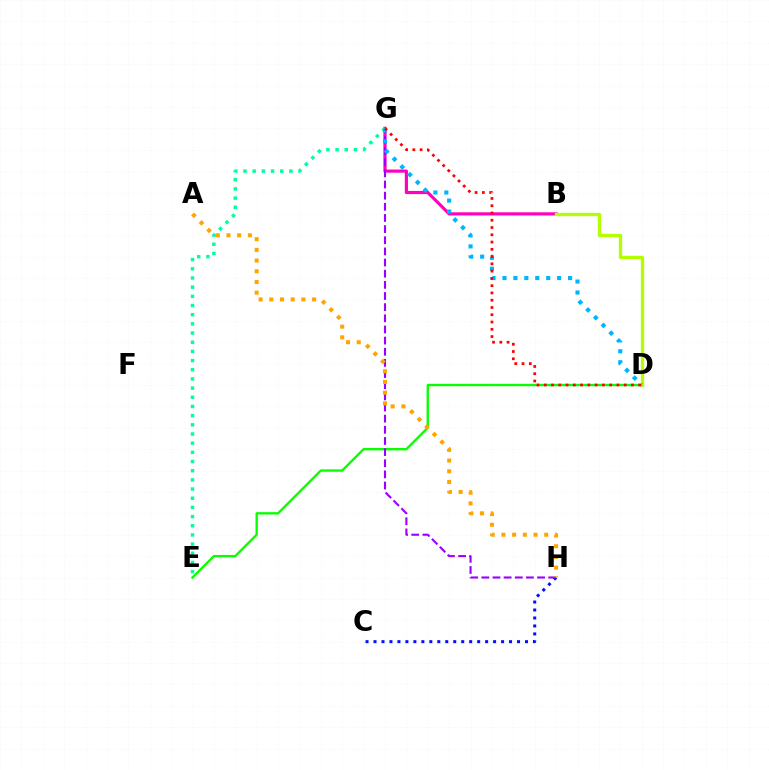{('D', 'E'): [{'color': '#08ff00', 'line_style': 'solid', 'thickness': 1.7}], ('B', 'G'): [{'color': '#ff00bd', 'line_style': 'solid', 'thickness': 2.29}], ('G', 'H'): [{'color': '#9b00ff', 'line_style': 'dashed', 'thickness': 1.51}], ('B', 'D'): [{'color': '#b3ff00', 'line_style': 'solid', 'thickness': 2.39}], ('C', 'H'): [{'color': '#0010ff', 'line_style': 'dotted', 'thickness': 2.17}], ('E', 'G'): [{'color': '#00ff9d', 'line_style': 'dotted', 'thickness': 2.49}], ('D', 'G'): [{'color': '#00b5ff', 'line_style': 'dotted', 'thickness': 2.97}, {'color': '#ff0000', 'line_style': 'dotted', 'thickness': 1.97}], ('A', 'H'): [{'color': '#ffa500', 'line_style': 'dotted', 'thickness': 2.91}]}